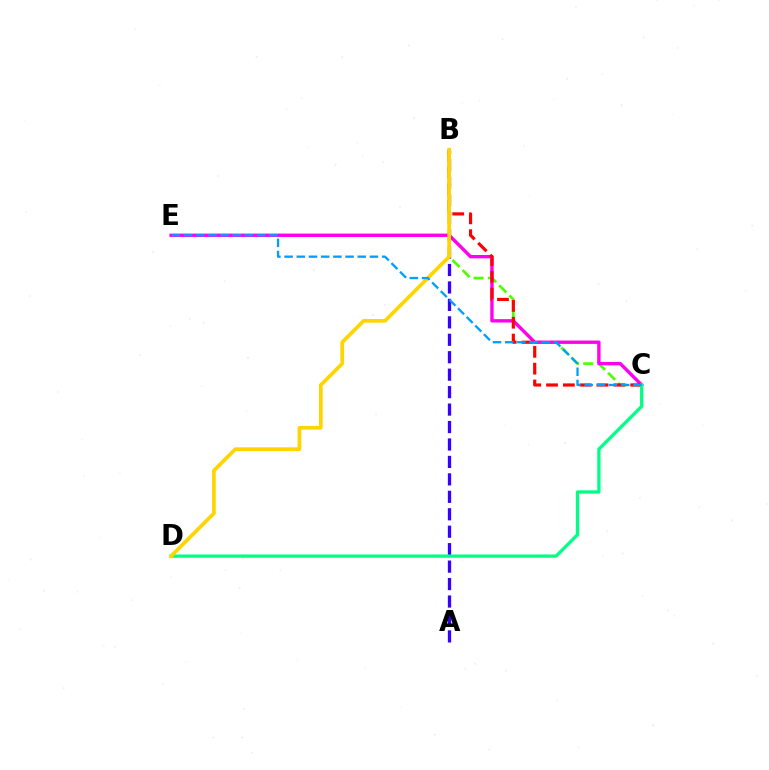{('B', 'C'): [{'color': '#4fff00', 'line_style': 'dashed', 'thickness': 1.95}, {'color': '#ff0000', 'line_style': 'dashed', 'thickness': 2.29}], ('C', 'E'): [{'color': '#ff00ed', 'line_style': 'solid', 'thickness': 2.43}, {'color': '#009eff', 'line_style': 'dashed', 'thickness': 1.66}], ('A', 'B'): [{'color': '#3700ff', 'line_style': 'dashed', 'thickness': 2.37}], ('C', 'D'): [{'color': '#00ff86', 'line_style': 'solid', 'thickness': 2.37}], ('B', 'D'): [{'color': '#ffd500', 'line_style': 'solid', 'thickness': 2.67}]}